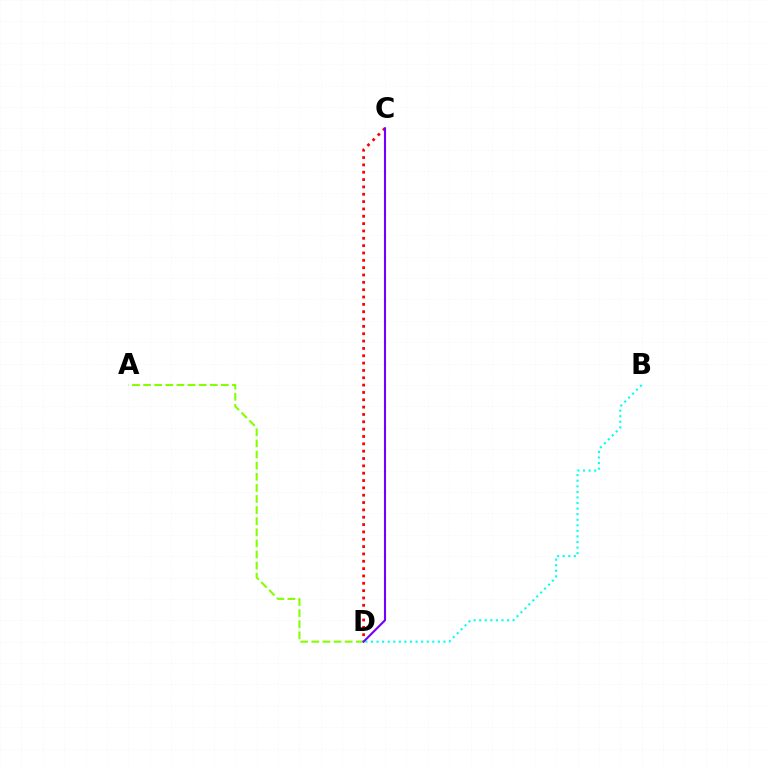{('C', 'D'): [{'color': '#ff0000', 'line_style': 'dotted', 'thickness': 1.99}, {'color': '#7200ff', 'line_style': 'solid', 'thickness': 1.52}], ('A', 'D'): [{'color': '#84ff00', 'line_style': 'dashed', 'thickness': 1.51}], ('B', 'D'): [{'color': '#00fff6', 'line_style': 'dotted', 'thickness': 1.51}]}